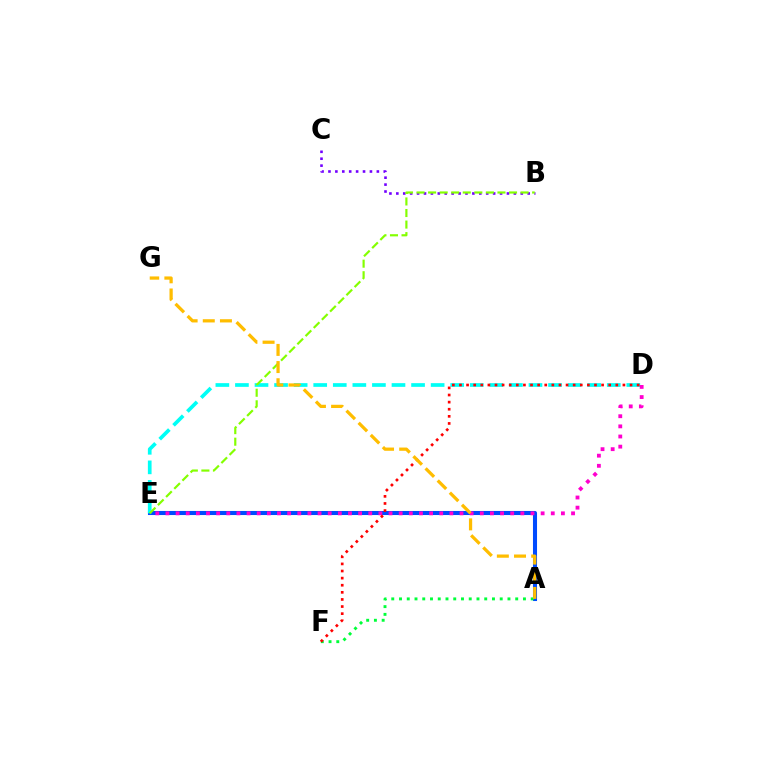{('B', 'C'): [{'color': '#7200ff', 'line_style': 'dotted', 'thickness': 1.88}], ('A', 'E'): [{'color': '#004bff', 'line_style': 'solid', 'thickness': 2.92}], ('D', 'E'): [{'color': '#00fff6', 'line_style': 'dashed', 'thickness': 2.66}, {'color': '#ff00cf', 'line_style': 'dotted', 'thickness': 2.75}], ('B', 'E'): [{'color': '#84ff00', 'line_style': 'dashed', 'thickness': 1.57}], ('A', 'F'): [{'color': '#00ff39', 'line_style': 'dotted', 'thickness': 2.1}], ('D', 'F'): [{'color': '#ff0000', 'line_style': 'dotted', 'thickness': 1.93}], ('A', 'G'): [{'color': '#ffbd00', 'line_style': 'dashed', 'thickness': 2.33}]}